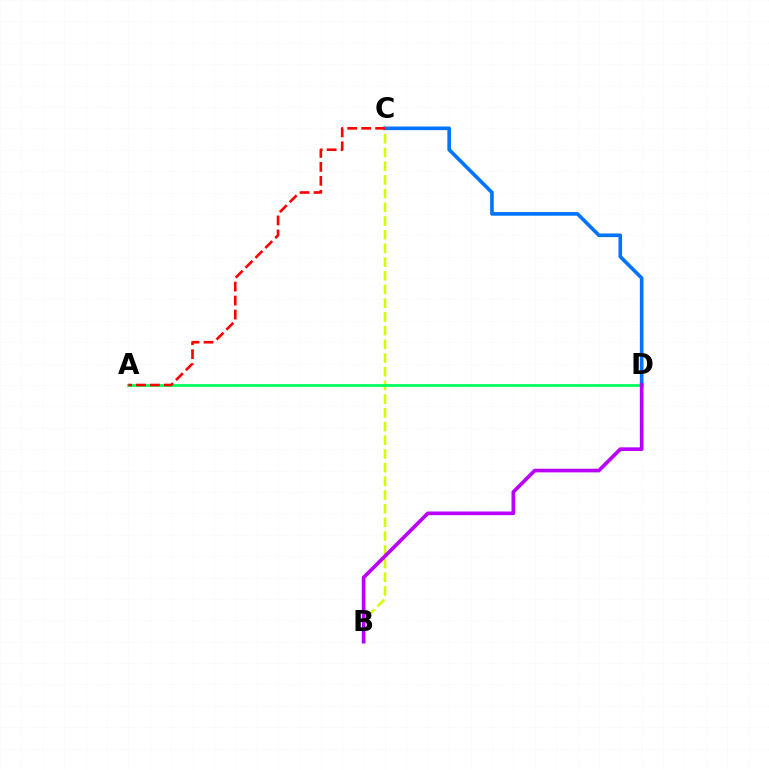{('B', 'C'): [{'color': '#d1ff00', 'line_style': 'dashed', 'thickness': 1.86}], ('C', 'D'): [{'color': '#0074ff', 'line_style': 'solid', 'thickness': 2.61}], ('A', 'D'): [{'color': '#00ff5c', 'line_style': 'solid', 'thickness': 1.97}], ('B', 'D'): [{'color': '#b900ff', 'line_style': 'solid', 'thickness': 2.64}], ('A', 'C'): [{'color': '#ff0000', 'line_style': 'dashed', 'thickness': 1.9}]}